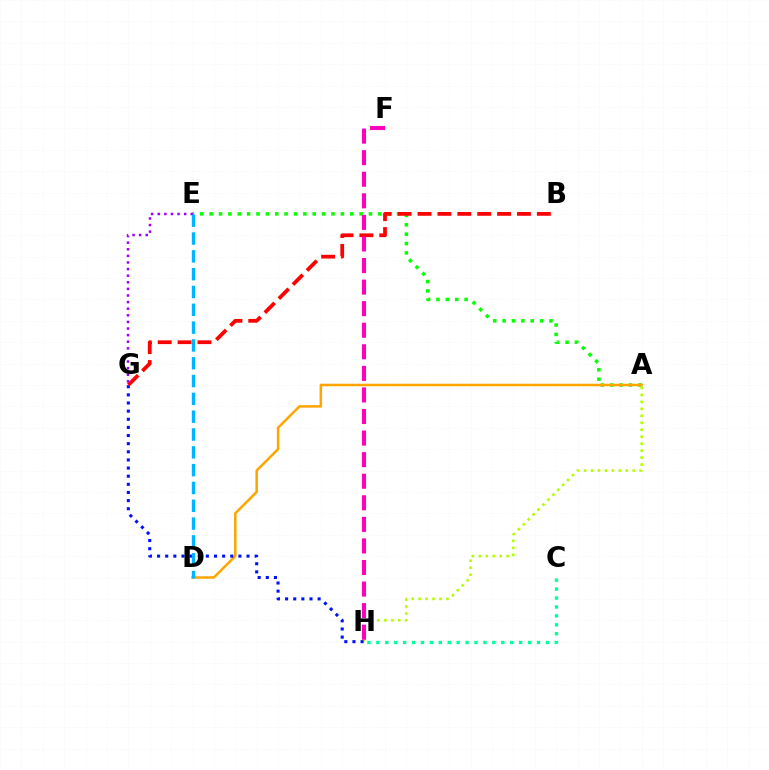{('A', 'E'): [{'color': '#08ff00', 'line_style': 'dotted', 'thickness': 2.55}], ('A', 'H'): [{'color': '#b3ff00', 'line_style': 'dotted', 'thickness': 1.89}], ('A', 'D'): [{'color': '#ffa500', 'line_style': 'solid', 'thickness': 1.81}], ('C', 'H'): [{'color': '#00ff9d', 'line_style': 'dotted', 'thickness': 2.42}], ('G', 'H'): [{'color': '#0010ff', 'line_style': 'dotted', 'thickness': 2.21}], ('B', 'G'): [{'color': '#ff0000', 'line_style': 'dashed', 'thickness': 2.7}], ('E', 'G'): [{'color': '#9b00ff', 'line_style': 'dotted', 'thickness': 1.79}], ('F', 'H'): [{'color': '#ff00bd', 'line_style': 'dashed', 'thickness': 2.93}], ('D', 'E'): [{'color': '#00b5ff', 'line_style': 'dashed', 'thickness': 2.42}]}